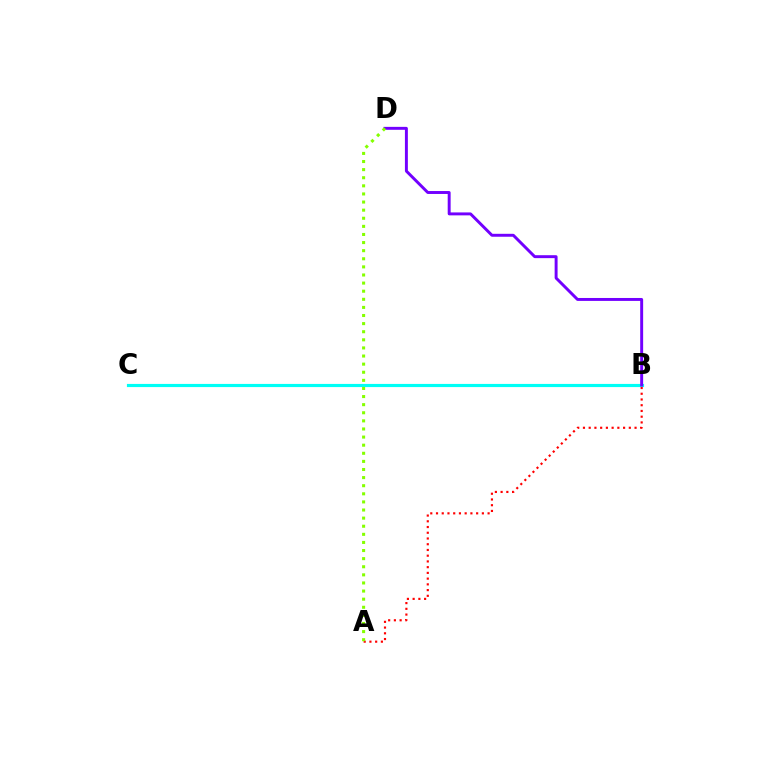{('B', 'C'): [{'color': '#00fff6', 'line_style': 'solid', 'thickness': 2.28}], ('A', 'B'): [{'color': '#ff0000', 'line_style': 'dotted', 'thickness': 1.56}], ('B', 'D'): [{'color': '#7200ff', 'line_style': 'solid', 'thickness': 2.11}], ('A', 'D'): [{'color': '#84ff00', 'line_style': 'dotted', 'thickness': 2.2}]}